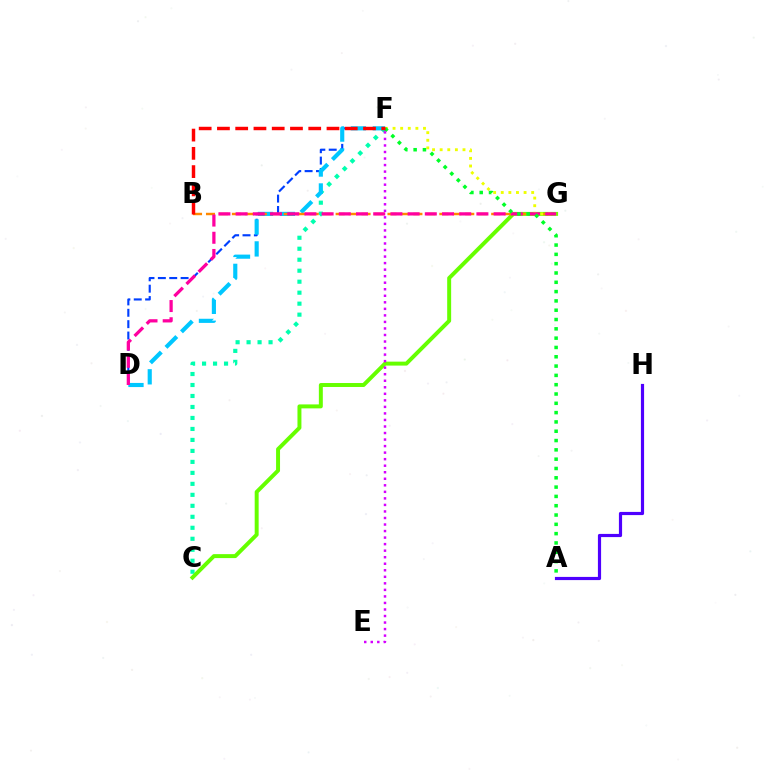{('C', 'F'): [{'color': '#00ffaf', 'line_style': 'dotted', 'thickness': 2.98}], ('D', 'F'): [{'color': '#003fff', 'line_style': 'dashed', 'thickness': 1.55}, {'color': '#00c7ff', 'line_style': 'dashed', 'thickness': 2.98}], ('A', 'H'): [{'color': '#4f00ff', 'line_style': 'solid', 'thickness': 2.29}], ('C', 'G'): [{'color': '#66ff00', 'line_style': 'solid', 'thickness': 2.85}], ('B', 'G'): [{'color': '#ff8800', 'line_style': 'dashed', 'thickness': 1.76}], ('F', 'G'): [{'color': '#eeff00', 'line_style': 'dotted', 'thickness': 2.07}], ('D', 'G'): [{'color': '#ff00a0', 'line_style': 'dashed', 'thickness': 2.34}], ('A', 'F'): [{'color': '#00ff27', 'line_style': 'dotted', 'thickness': 2.53}], ('B', 'F'): [{'color': '#ff0000', 'line_style': 'dashed', 'thickness': 2.48}], ('E', 'F'): [{'color': '#d600ff', 'line_style': 'dotted', 'thickness': 1.78}]}